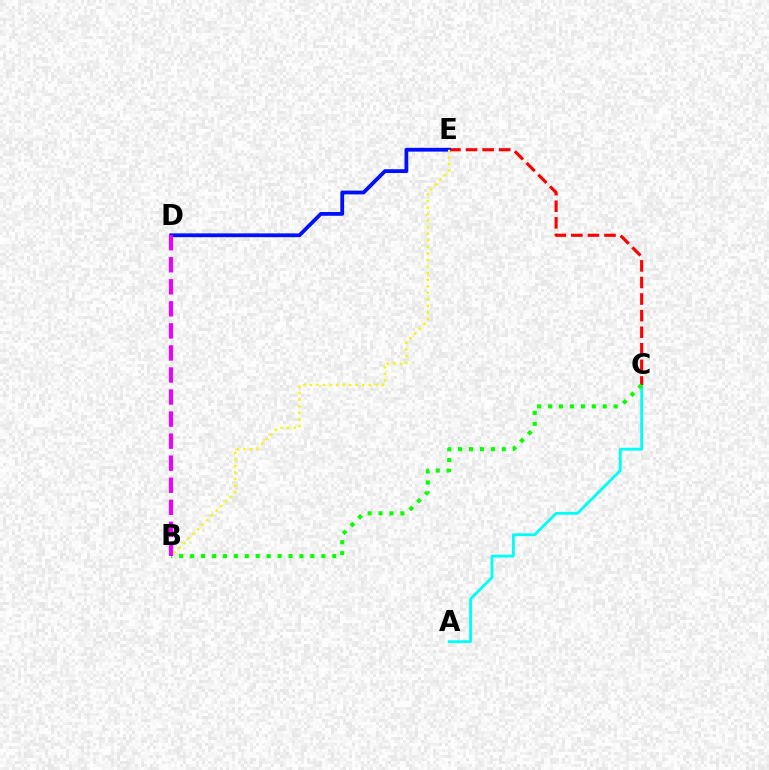{('A', 'C'): [{'color': '#00fff6', 'line_style': 'solid', 'thickness': 2.05}], ('C', 'E'): [{'color': '#ff0000', 'line_style': 'dashed', 'thickness': 2.25}], ('B', 'C'): [{'color': '#08ff00', 'line_style': 'dotted', 'thickness': 2.97}], ('D', 'E'): [{'color': '#0010ff', 'line_style': 'solid', 'thickness': 2.73}], ('B', 'D'): [{'color': '#ee00ff', 'line_style': 'dashed', 'thickness': 3.0}], ('B', 'E'): [{'color': '#fcf500', 'line_style': 'dotted', 'thickness': 1.78}]}